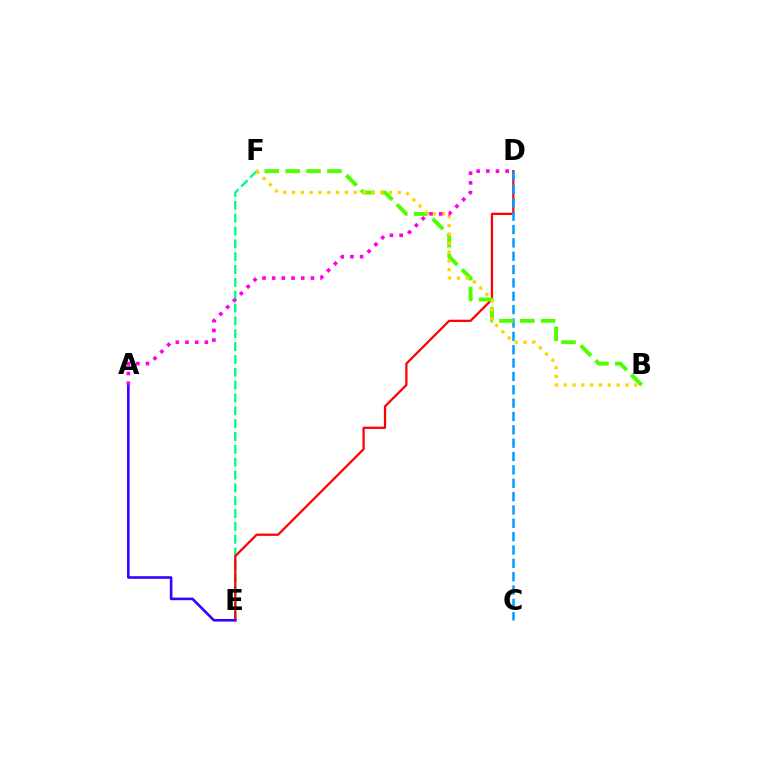{('E', 'F'): [{'color': '#00ff86', 'line_style': 'dashed', 'thickness': 1.75}], ('D', 'E'): [{'color': '#ff0000', 'line_style': 'solid', 'thickness': 1.62}], ('C', 'D'): [{'color': '#009eff', 'line_style': 'dashed', 'thickness': 1.81}], ('B', 'F'): [{'color': '#4fff00', 'line_style': 'dashed', 'thickness': 2.84}, {'color': '#ffd500', 'line_style': 'dotted', 'thickness': 2.39}], ('A', 'E'): [{'color': '#3700ff', 'line_style': 'solid', 'thickness': 1.86}], ('A', 'D'): [{'color': '#ff00ed', 'line_style': 'dotted', 'thickness': 2.63}]}